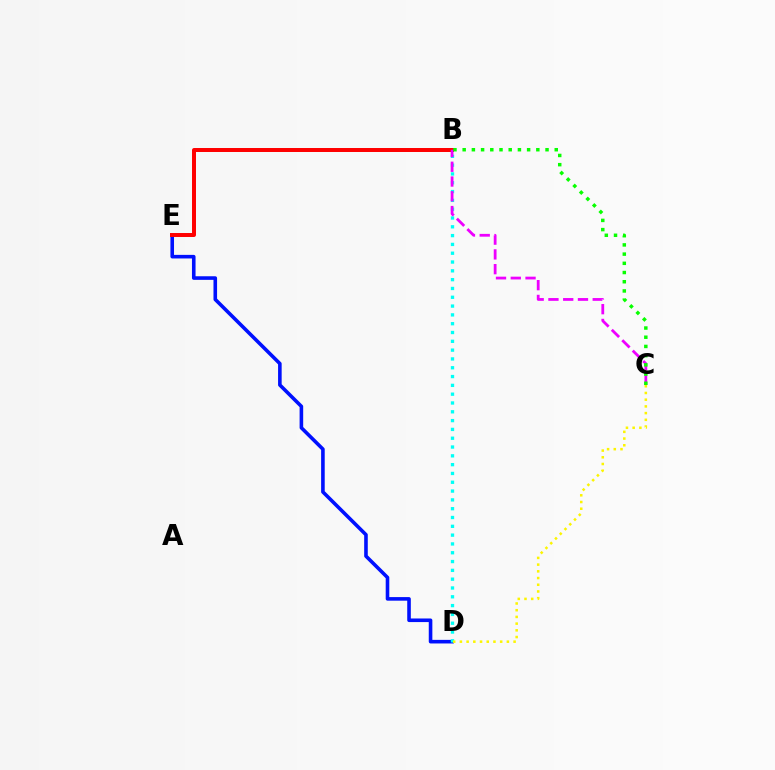{('D', 'E'): [{'color': '#0010ff', 'line_style': 'solid', 'thickness': 2.59}], ('B', 'E'): [{'color': '#ff0000', 'line_style': 'solid', 'thickness': 2.86}], ('B', 'D'): [{'color': '#00fff6', 'line_style': 'dotted', 'thickness': 2.39}], ('C', 'D'): [{'color': '#fcf500', 'line_style': 'dotted', 'thickness': 1.82}], ('B', 'C'): [{'color': '#ee00ff', 'line_style': 'dashed', 'thickness': 2.01}, {'color': '#08ff00', 'line_style': 'dotted', 'thickness': 2.5}]}